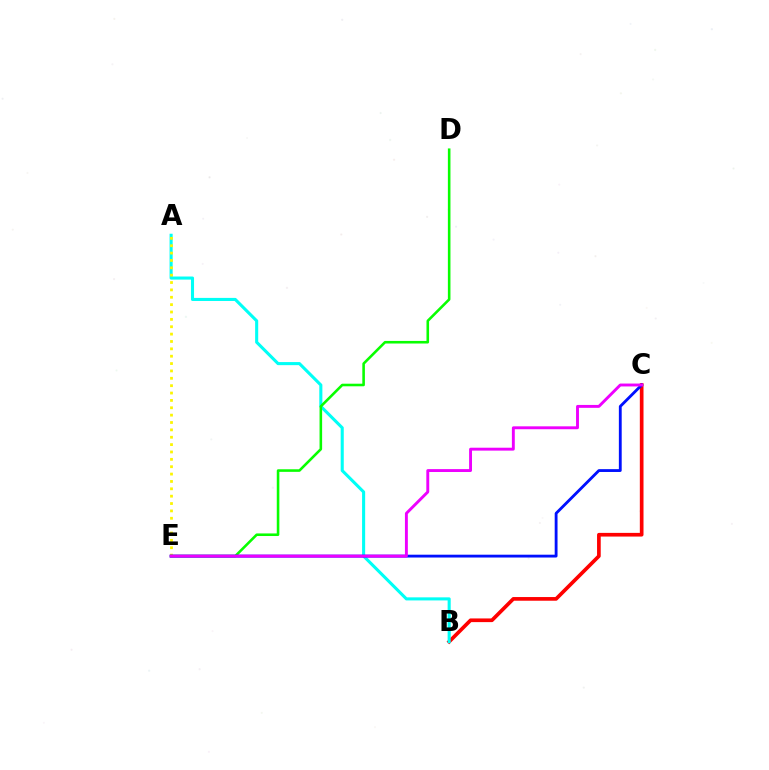{('B', 'C'): [{'color': '#ff0000', 'line_style': 'solid', 'thickness': 2.65}], ('A', 'B'): [{'color': '#00fff6', 'line_style': 'solid', 'thickness': 2.22}], ('A', 'E'): [{'color': '#fcf500', 'line_style': 'dotted', 'thickness': 2.0}], ('D', 'E'): [{'color': '#08ff00', 'line_style': 'solid', 'thickness': 1.86}], ('C', 'E'): [{'color': '#0010ff', 'line_style': 'solid', 'thickness': 2.04}, {'color': '#ee00ff', 'line_style': 'solid', 'thickness': 2.09}]}